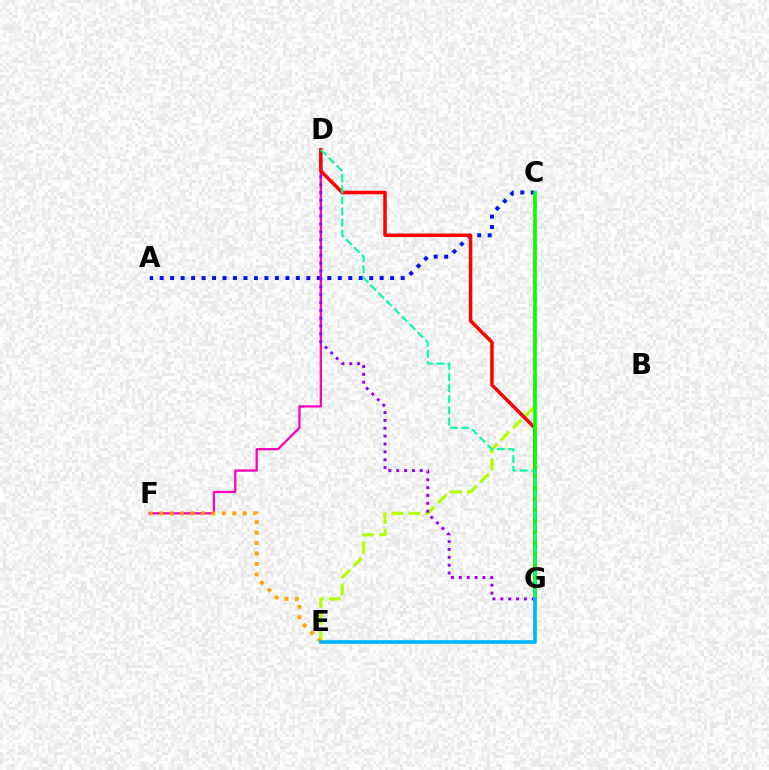{('C', 'E'): [{'color': '#b3ff00', 'line_style': 'dashed', 'thickness': 2.3}], ('A', 'C'): [{'color': '#0010ff', 'line_style': 'dotted', 'thickness': 2.85}], ('D', 'F'): [{'color': '#ff00bd', 'line_style': 'solid', 'thickness': 1.65}], ('D', 'G'): [{'color': '#9b00ff', 'line_style': 'dotted', 'thickness': 2.13}, {'color': '#ff0000', 'line_style': 'solid', 'thickness': 2.53}, {'color': '#00ff9d', 'line_style': 'dashed', 'thickness': 1.51}], ('E', 'F'): [{'color': '#ffa500', 'line_style': 'dotted', 'thickness': 2.84}], ('C', 'G'): [{'color': '#08ff00', 'line_style': 'solid', 'thickness': 2.64}], ('E', 'G'): [{'color': '#00b5ff', 'line_style': 'solid', 'thickness': 2.6}]}